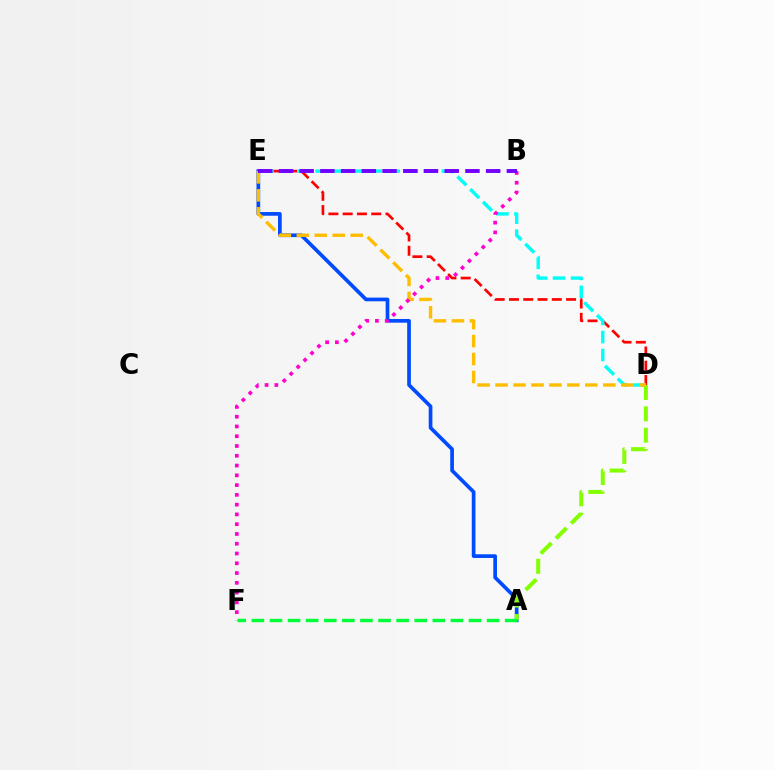{('D', 'E'): [{'color': '#ff0000', 'line_style': 'dashed', 'thickness': 1.94}, {'color': '#00fff6', 'line_style': 'dashed', 'thickness': 2.45}, {'color': '#ffbd00', 'line_style': 'dashed', 'thickness': 2.44}], ('A', 'E'): [{'color': '#004bff', 'line_style': 'solid', 'thickness': 2.66}], ('A', 'D'): [{'color': '#84ff00', 'line_style': 'dashed', 'thickness': 2.9}], ('B', 'F'): [{'color': '#ff00cf', 'line_style': 'dotted', 'thickness': 2.66}], ('B', 'E'): [{'color': '#7200ff', 'line_style': 'dashed', 'thickness': 2.81}], ('A', 'F'): [{'color': '#00ff39', 'line_style': 'dashed', 'thickness': 2.46}]}